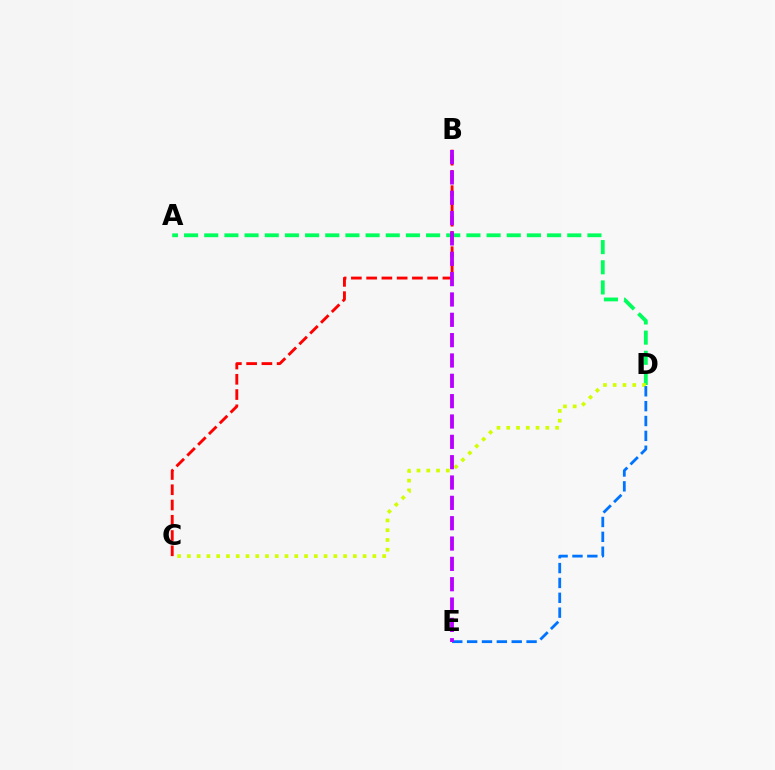{('A', 'D'): [{'color': '#00ff5c', 'line_style': 'dashed', 'thickness': 2.74}], ('C', 'D'): [{'color': '#d1ff00', 'line_style': 'dotted', 'thickness': 2.65}], ('B', 'C'): [{'color': '#ff0000', 'line_style': 'dashed', 'thickness': 2.07}], ('D', 'E'): [{'color': '#0074ff', 'line_style': 'dashed', 'thickness': 2.02}], ('B', 'E'): [{'color': '#b900ff', 'line_style': 'dashed', 'thickness': 2.76}]}